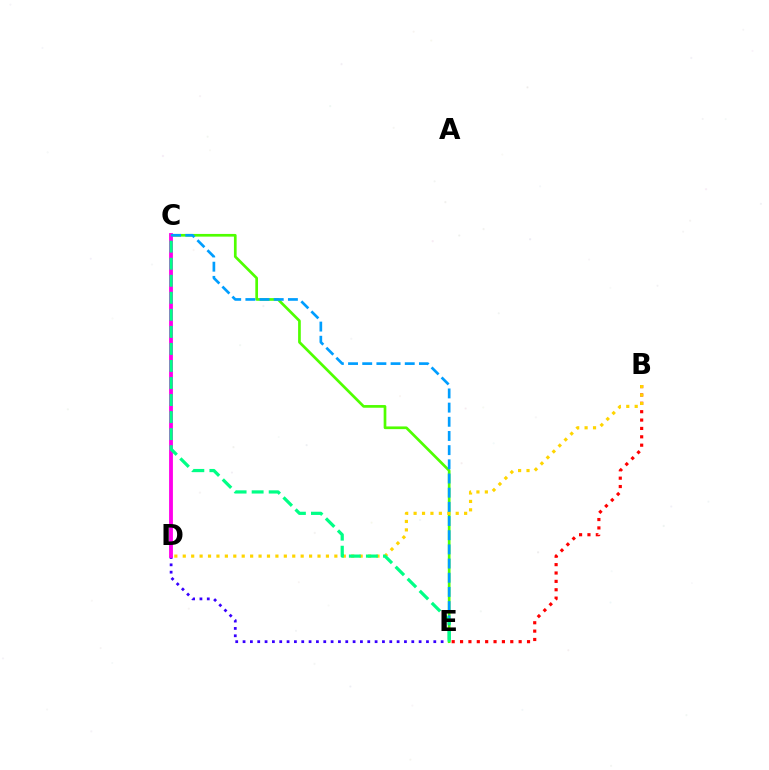{('D', 'E'): [{'color': '#3700ff', 'line_style': 'dotted', 'thickness': 1.99}], ('B', 'E'): [{'color': '#ff0000', 'line_style': 'dotted', 'thickness': 2.27}], ('C', 'E'): [{'color': '#4fff00', 'line_style': 'solid', 'thickness': 1.94}, {'color': '#009eff', 'line_style': 'dashed', 'thickness': 1.93}, {'color': '#00ff86', 'line_style': 'dashed', 'thickness': 2.32}], ('C', 'D'): [{'color': '#ff00ed', 'line_style': 'solid', 'thickness': 2.75}], ('B', 'D'): [{'color': '#ffd500', 'line_style': 'dotted', 'thickness': 2.29}]}